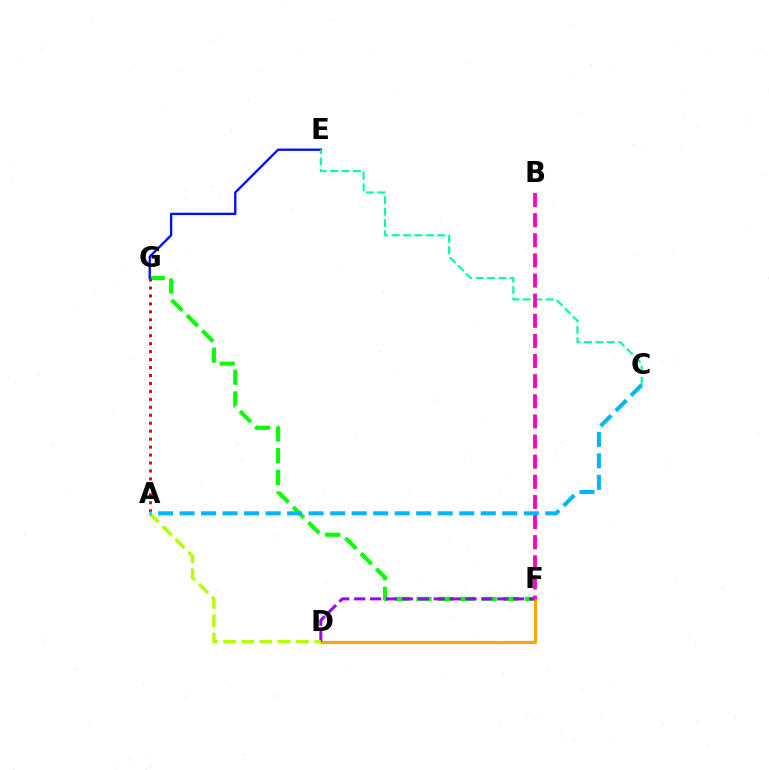{('F', 'G'): [{'color': '#08ff00', 'line_style': 'dashed', 'thickness': 2.95}], ('D', 'F'): [{'color': '#ffa500', 'line_style': 'solid', 'thickness': 2.31}, {'color': '#9b00ff', 'line_style': 'dashed', 'thickness': 2.16}], ('E', 'G'): [{'color': '#0010ff', 'line_style': 'solid', 'thickness': 1.69}], ('A', 'G'): [{'color': '#ff0000', 'line_style': 'dotted', 'thickness': 2.16}], ('C', 'E'): [{'color': '#00ff9d', 'line_style': 'dashed', 'thickness': 1.55}], ('B', 'F'): [{'color': '#ff00bd', 'line_style': 'dashed', 'thickness': 2.73}], ('A', 'D'): [{'color': '#b3ff00', 'line_style': 'dashed', 'thickness': 2.48}], ('A', 'C'): [{'color': '#00b5ff', 'line_style': 'dashed', 'thickness': 2.92}]}